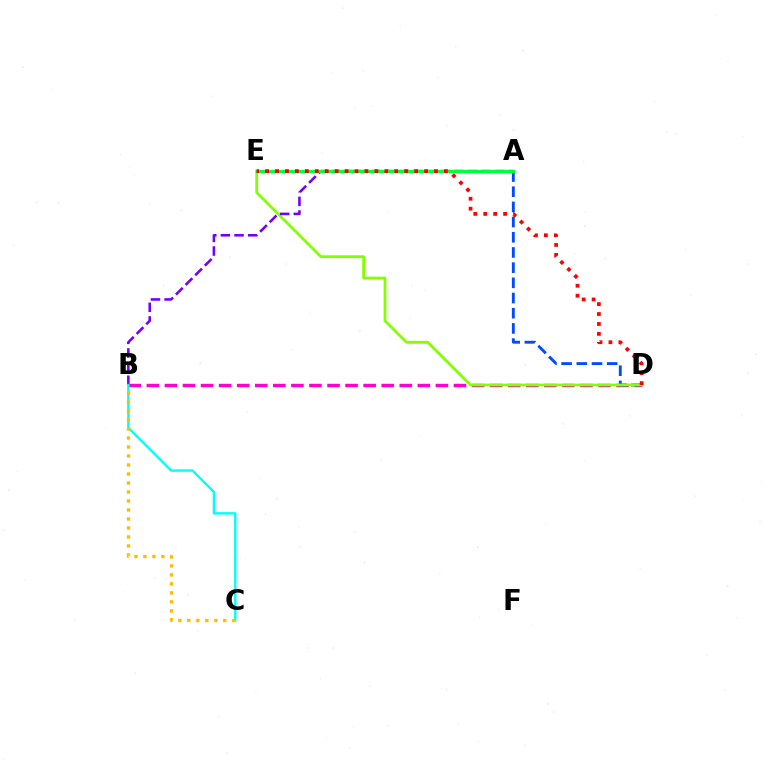{('B', 'D'): [{'color': '#ff00cf', 'line_style': 'dashed', 'thickness': 2.45}], ('A', 'D'): [{'color': '#004bff', 'line_style': 'dashed', 'thickness': 2.06}], ('D', 'E'): [{'color': '#84ff00', 'line_style': 'solid', 'thickness': 2.0}, {'color': '#ff0000', 'line_style': 'dotted', 'thickness': 2.7}], ('A', 'B'): [{'color': '#7200ff', 'line_style': 'dashed', 'thickness': 1.85}], ('A', 'E'): [{'color': '#00ff39', 'line_style': 'solid', 'thickness': 2.35}], ('B', 'C'): [{'color': '#00fff6', 'line_style': 'solid', 'thickness': 1.71}, {'color': '#ffbd00', 'line_style': 'dotted', 'thickness': 2.44}]}